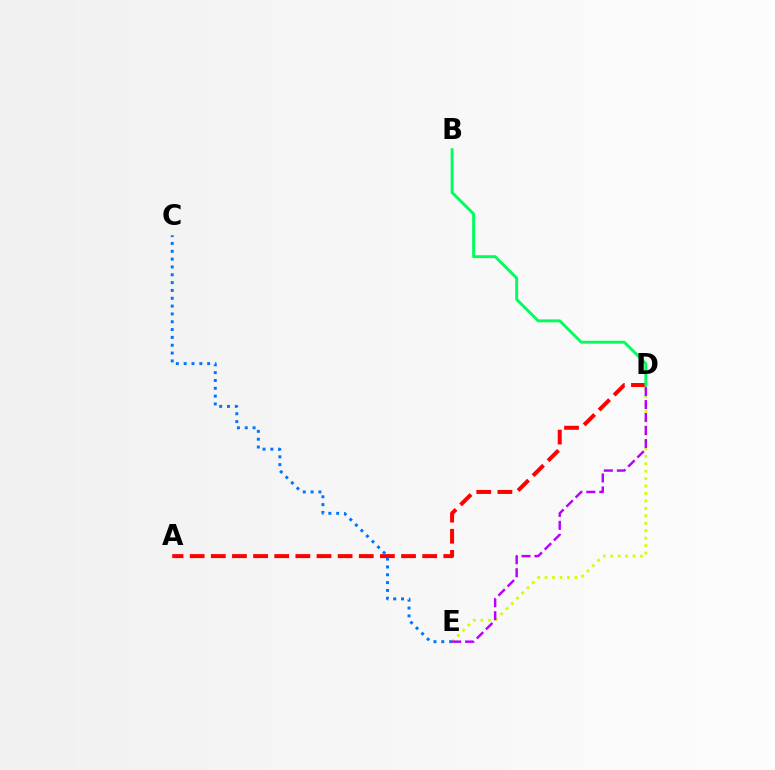{('D', 'E'): [{'color': '#d1ff00', 'line_style': 'dotted', 'thickness': 2.02}, {'color': '#b900ff', 'line_style': 'dashed', 'thickness': 1.76}], ('A', 'D'): [{'color': '#ff0000', 'line_style': 'dashed', 'thickness': 2.87}], ('B', 'D'): [{'color': '#00ff5c', 'line_style': 'solid', 'thickness': 2.1}], ('C', 'E'): [{'color': '#0074ff', 'line_style': 'dotted', 'thickness': 2.13}]}